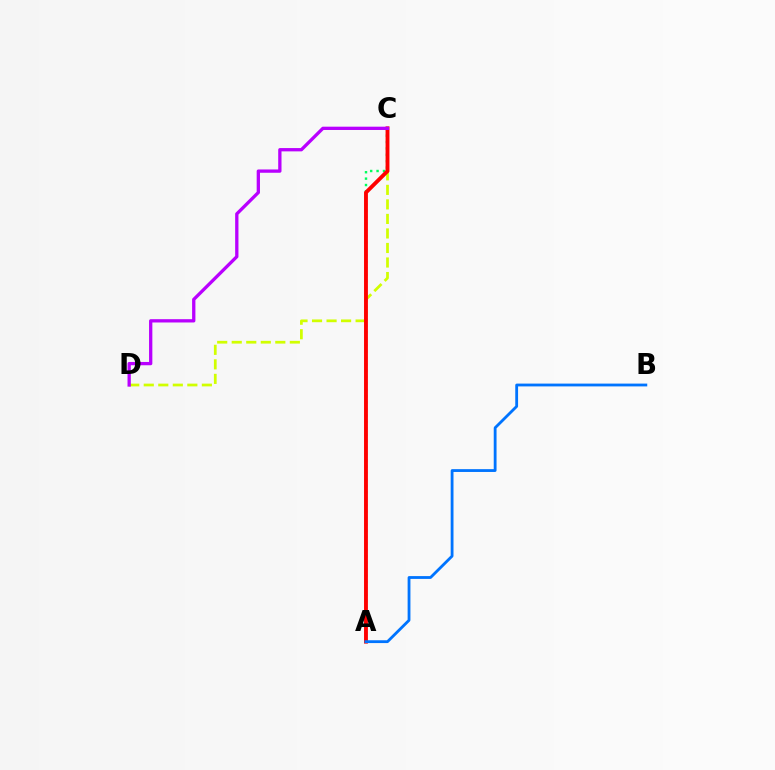{('A', 'C'): [{'color': '#00ff5c', 'line_style': 'dotted', 'thickness': 1.74}, {'color': '#ff0000', 'line_style': 'solid', 'thickness': 2.78}], ('C', 'D'): [{'color': '#d1ff00', 'line_style': 'dashed', 'thickness': 1.97}, {'color': '#b900ff', 'line_style': 'solid', 'thickness': 2.37}], ('A', 'B'): [{'color': '#0074ff', 'line_style': 'solid', 'thickness': 2.03}]}